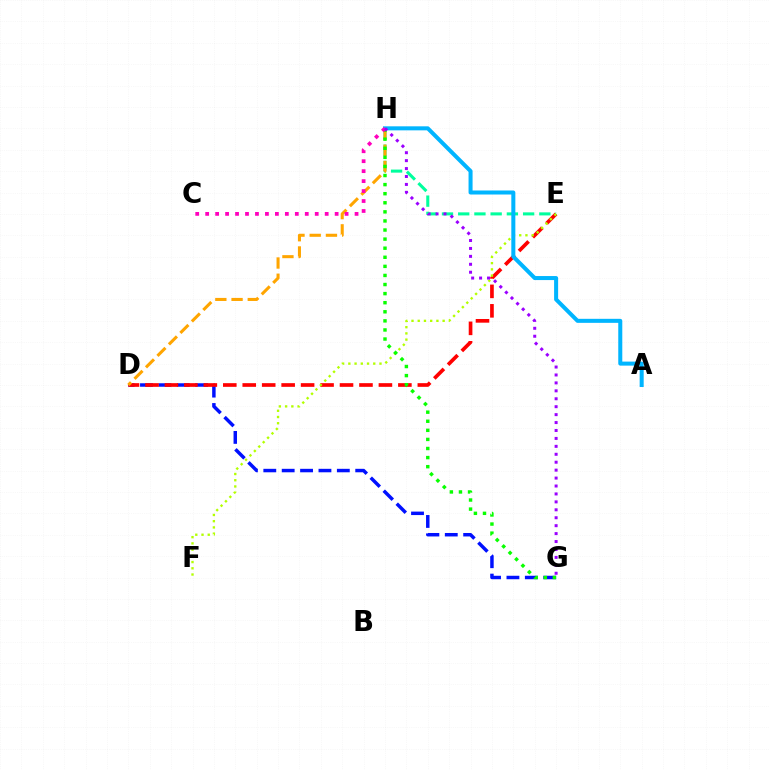{('D', 'G'): [{'color': '#0010ff', 'line_style': 'dashed', 'thickness': 2.5}], ('D', 'E'): [{'color': '#ff0000', 'line_style': 'dashed', 'thickness': 2.64}], ('E', 'H'): [{'color': '#00ff9d', 'line_style': 'dashed', 'thickness': 2.2}], ('E', 'F'): [{'color': '#b3ff00', 'line_style': 'dotted', 'thickness': 1.69}], ('D', 'H'): [{'color': '#ffa500', 'line_style': 'dashed', 'thickness': 2.2}], ('G', 'H'): [{'color': '#08ff00', 'line_style': 'dotted', 'thickness': 2.47}, {'color': '#9b00ff', 'line_style': 'dotted', 'thickness': 2.16}], ('A', 'H'): [{'color': '#00b5ff', 'line_style': 'solid', 'thickness': 2.9}], ('C', 'H'): [{'color': '#ff00bd', 'line_style': 'dotted', 'thickness': 2.71}]}